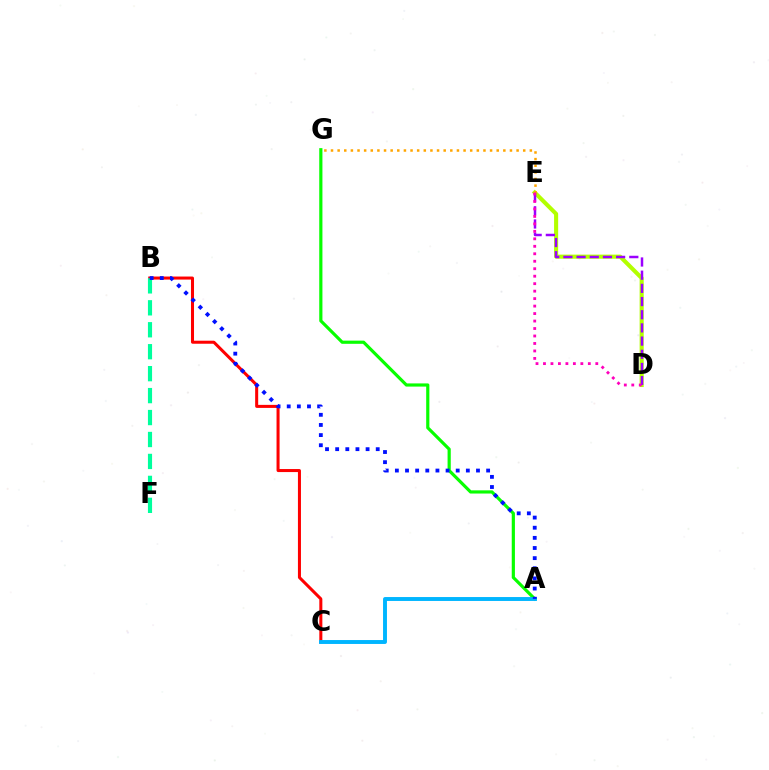{('A', 'G'): [{'color': '#08ff00', 'line_style': 'solid', 'thickness': 2.29}], ('B', 'C'): [{'color': '#ff0000', 'line_style': 'solid', 'thickness': 2.18}], ('B', 'F'): [{'color': '#00ff9d', 'line_style': 'dashed', 'thickness': 2.98}], ('D', 'E'): [{'color': '#b3ff00', 'line_style': 'solid', 'thickness': 2.94}, {'color': '#9b00ff', 'line_style': 'dashed', 'thickness': 1.79}, {'color': '#ff00bd', 'line_style': 'dotted', 'thickness': 2.03}], ('A', 'C'): [{'color': '#00b5ff', 'line_style': 'solid', 'thickness': 2.82}], ('E', 'G'): [{'color': '#ffa500', 'line_style': 'dotted', 'thickness': 1.8}], ('A', 'B'): [{'color': '#0010ff', 'line_style': 'dotted', 'thickness': 2.75}]}